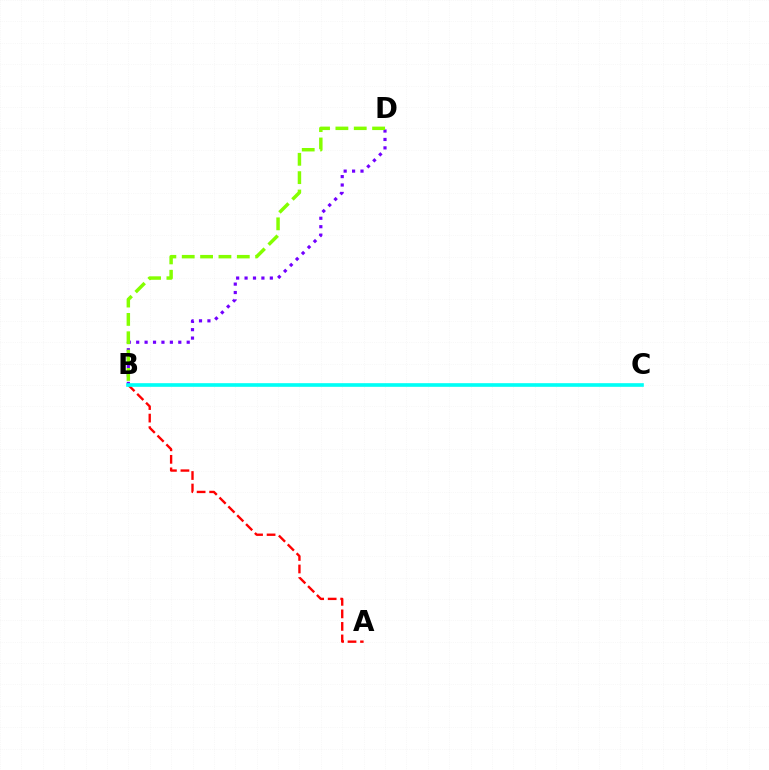{('B', 'D'): [{'color': '#7200ff', 'line_style': 'dotted', 'thickness': 2.29}, {'color': '#84ff00', 'line_style': 'dashed', 'thickness': 2.49}], ('A', 'B'): [{'color': '#ff0000', 'line_style': 'dashed', 'thickness': 1.7}], ('B', 'C'): [{'color': '#00fff6', 'line_style': 'solid', 'thickness': 2.62}]}